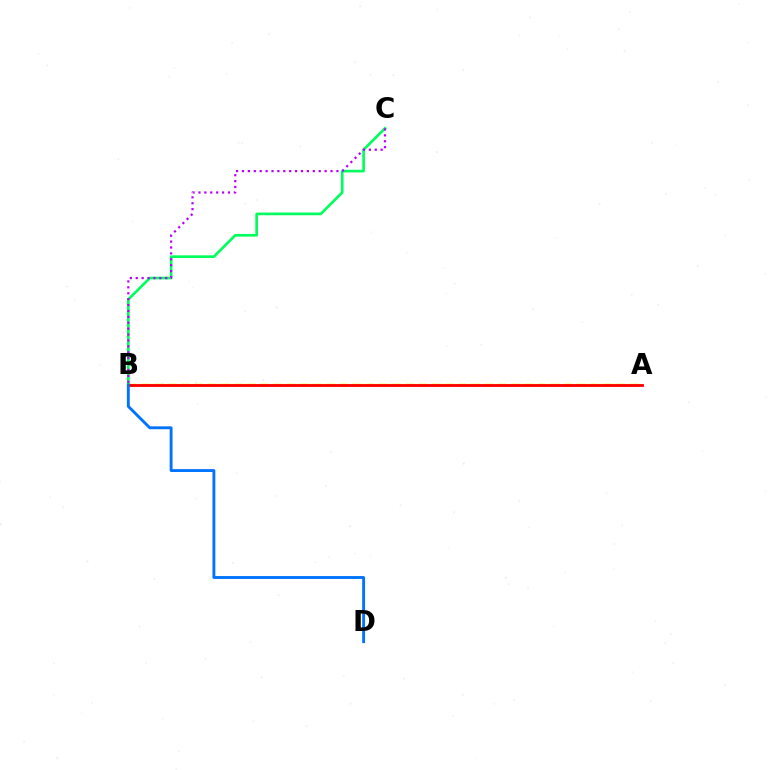{('A', 'B'): [{'color': '#d1ff00', 'line_style': 'dashed', 'thickness': 1.79}, {'color': '#ff0000', 'line_style': 'solid', 'thickness': 2.05}], ('B', 'C'): [{'color': '#00ff5c', 'line_style': 'solid', 'thickness': 1.92}, {'color': '#b900ff', 'line_style': 'dotted', 'thickness': 1.6}], ('B', 'D'): [{'color': '#0074ff', 'line_style': 'solid', 'thickness': 2.07}]}